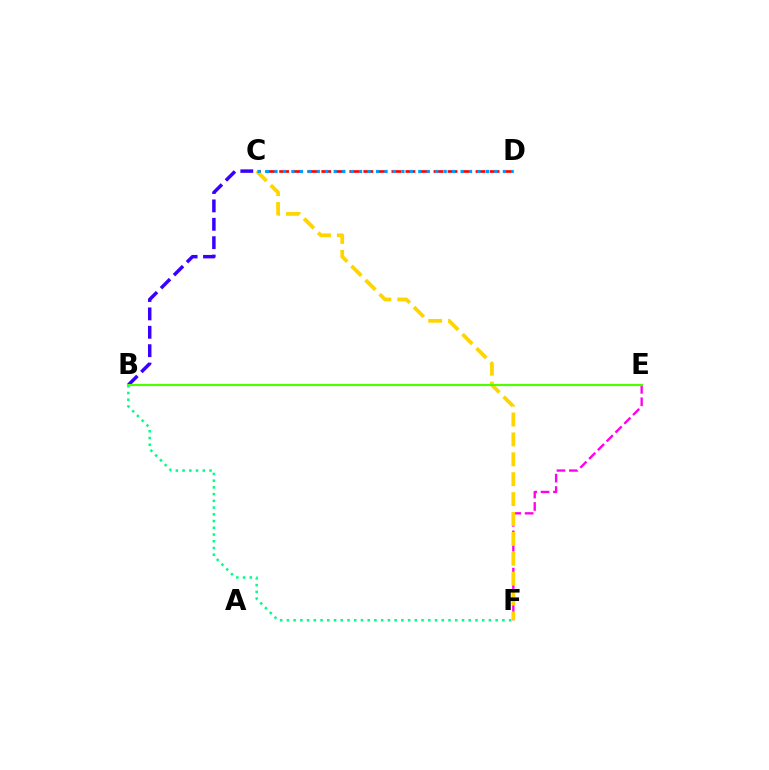{('E', 'F'): [{'color': '#ff00ed', 'line_style': 'dashed', 'thickness': 1.69}], ('B', 'F'): [{'color': '#00ff86', 'line_style': 'dotted', 'thickness': 1.83}], ('C', 'D'): [{'color': '#ff0000', 'line_style': 'dashed', 'thickness': 1.91}, {'color': '#009eff', 'line_style': 'dotted', 'thickness': 2.3}], ('C', 'F'): [{'color': '#ffd500', 'line_style': 'dashed', 'thickness': 2.7}], ('B', 'C'): [{'color': '#3700ff', 'line_style': 'dashed', 'thickness': 2.5}], ('B', 'E'): [{'color': '#4fff00', 'line_style': 'solid', 'thickness': 1.56}]}